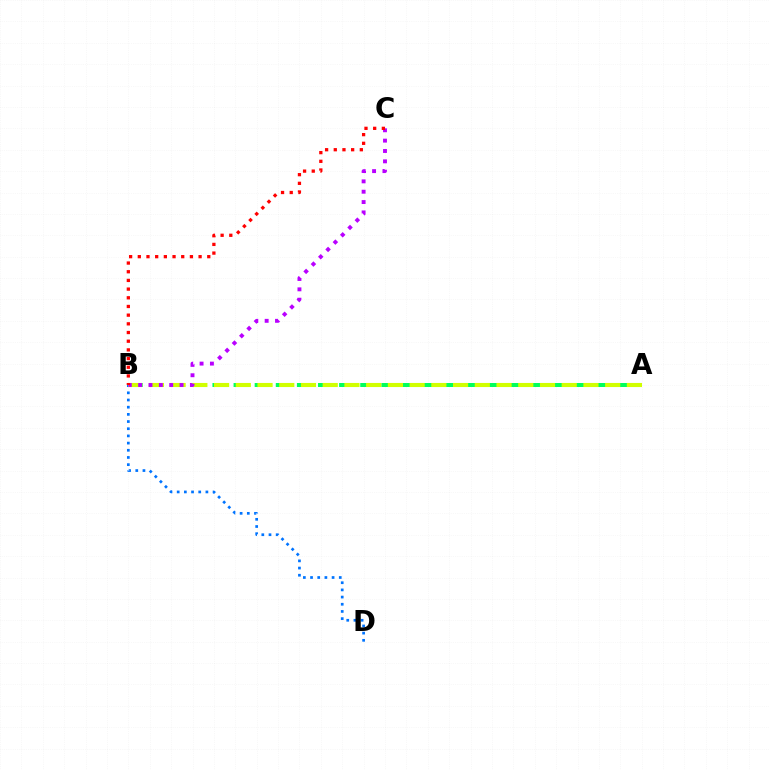{('B', 'D'): [{'color': '#0074ff', 'line_style': 'dotted', 'thickness': 1.95}], ('A', 'B'): [{'color': '#00ff5c', 'line_style': 'dashed', 'thickness': 2.87}, {'color': '#d1ff00', 'line_style': 'dashed', 'thickness': 2.95}], ('B', 'C'): [{'color': '#b900ff', 'line_style': 'dotted', 'thickness': 2.81}, {'color': '#ff0000', 'line_style': 'dotted', 'thickness': 2.36}]}